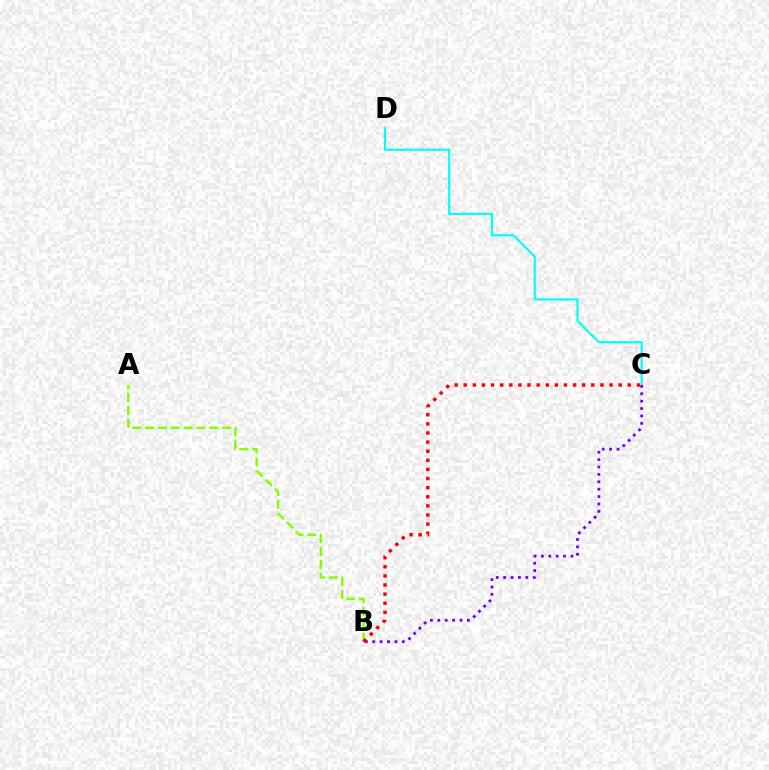{('A', 'B'): [{'color': '#84ff00', 'line_style': 'dashed', 'thickness': 1.75}], ('C', 'D'): [{'color': '#00fff6', 'line_style': 'solid', 'thickness': 1.53}], ('B', 'C'): [{'color': '#7200ff', 'line_style': 'dotted', 'thickness': 2.01}, {'color': '#ff0000', 'line_style': 'dotted', 'thickness': 2.48}]}